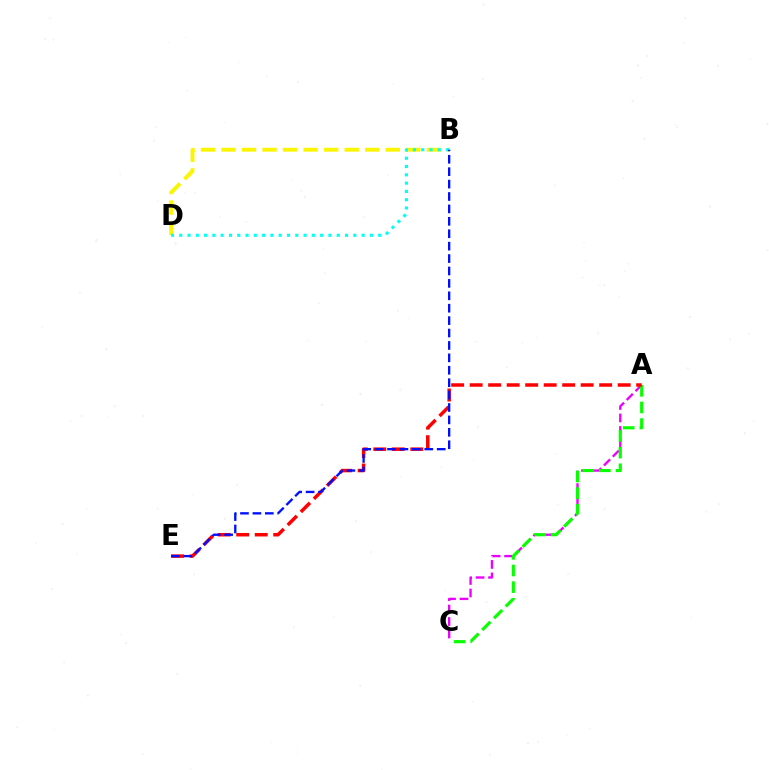{('B', 'D'): [{'color': '#fcf500', 'line_style': 'dashed', 'thickness': 2.79}, {'color': '#00fff6', 'line_style': 'dotted', 'thickness': 2.25}], ('A', 'C'): [{'color': '#ee00ff', 'line_style': 'dashed', 'thickness': 1.7}, {'color': '#08ff00', 'line_style': 'dashed', 'thickness': 2.26}], ('A', 'E'): [{'color': '#ff0000', 'line_style': 'dashed', 'thickness': 2.51}], ('B', 'E'): [{'color': '#0010ff', 'line_style': 'dashed', 'thickness': 1.69}]}